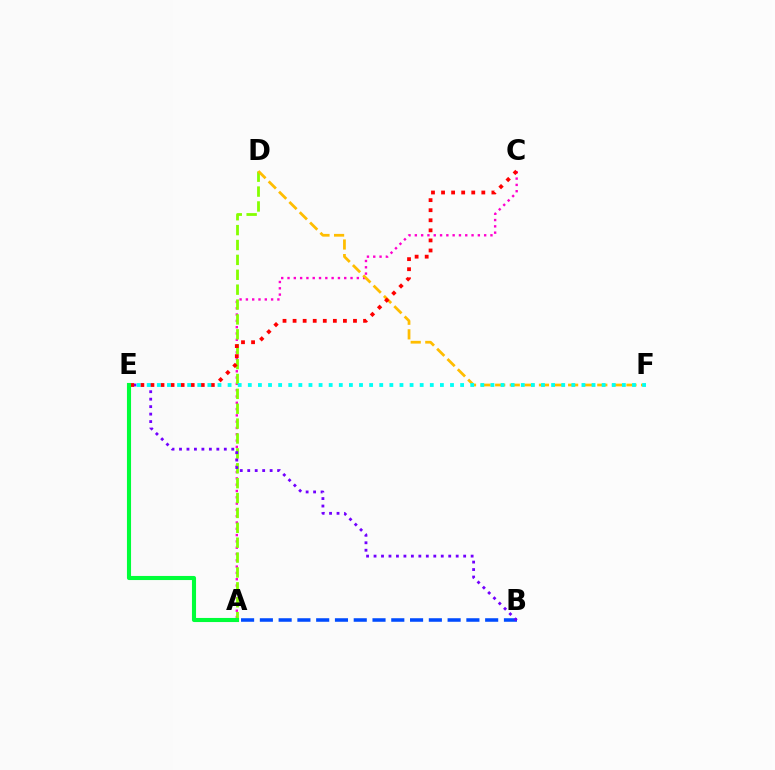{('A', 'C'): [{'color': '#ff00cf', 'line_style': 'dotted', 'thickness': 1.71}], ('A', 'D'): [{'color': '#84ff00', 'line_style': 'dashed', 'thickness': 2.02}], ('A', 'B'): [{'color': '#004bff', 'line_style': 'dashed', 'thickness': 2.55}], ('B', 'E'): [{'color': '#7200ff', 'line_style': 'dotted', 'thickness': 2.03}], ('D', 'F'): [{'color': '#ffbd00', 'line_style': 'dashed', 'thickness': 1.98}], ('C', 'E'): [{'color': '#ff0000', 'line_style': 'dotted', 'thickness': 2.74}], ('E', 'F'): [{'color': '#00fff6', 'line_style': 'dotted', 'thickness': 2.75}], ('A', 'E'): [{'color': '#00ff39', 'line_style': 'solid', 'thickness': 2.95}]}